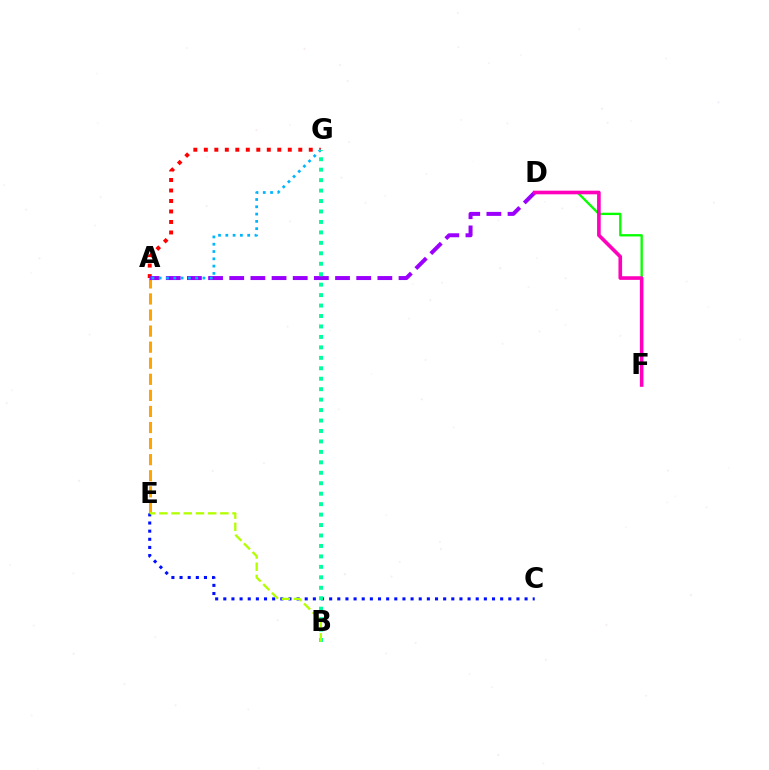{('A', 'E'): [{'color': '#ffa500', 'line_style': 'dashed', 'thickness': 2.18}], ('D', 'F'): [{'color': '#08ff00', 'line_style': 'solid', 'thickness': 1.68}, {'color': '#ff00bd', 'line_style': 'solid', 'thickness': 2.61}], ('C', 'E'): [{'color': '#0010ff', 'line_style': 'dotted', 'thickness': 2.21}], ('A', 'G'): [{'color': '#ff0000', 'line_style': 'dotted', 'thickness': 2.85}, {'color': '#00b5ff', 'line_style': 'dotted', 'thickness': 1.98}], ('A', 'D'): [{'color': '#9b00ff', 'line_style': 'dashed', 'thickness': 2.87}], ('B', 'G'): [{'color': '#00ff9d', 'line_style': 'dotted', 'thickness': 2.84}], ('B', 'E'): [{'color': '#b3ff00', 'line_style': 'dashed', 'thickness': 1.66}]}